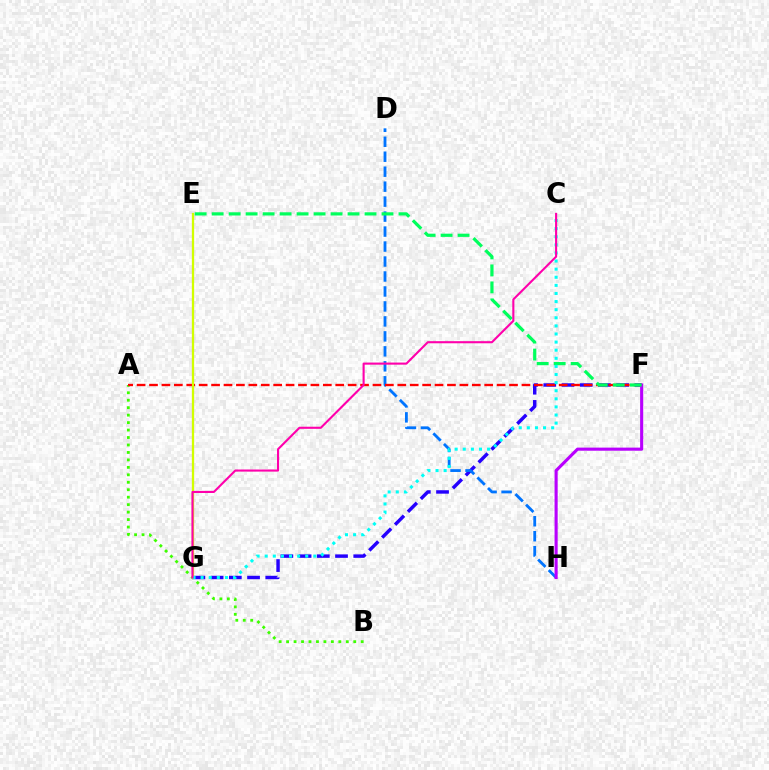{('F', 'G'): [{'color': '#2500ff', 'line_style': 'dashed', 'thickness': 2.48}], ('A', 'B'): [{'color': '#3dff00', 'line_style': 'dotted', 'thickness': 2.03}], ('E', 'G'): [{'color': '#ff9400', 'line_style': 'solid', 'thickness': 1.51}, {'color': '#d1ff00', 'line_style': 'solid', 'thickness': 1.56}], ('D', 'H'): [{'color': '#0074ff', 'line_style': 'dashed', 'thickness': 2.03}], ('A', 'F'): [{'color': '#ff0000', 'line_style': 'dashed', 'thickness': 1.69}], ('F', 'H'): [{'color': '#b900ff', 'line_style': 'solid', 'thickness': 2.23}], ('E', 'F'): [{'color': '#00ff5c', 'line_style': 'dashed', 'thickness': 2.31}], ('C', 'G'): [{'color': '#00fff6', 'line_style': 'dotted', 'thickness': 2.2}, {'color': '#ff00ac', 'line_style': 'solid', 'thickness': 1.52}]}